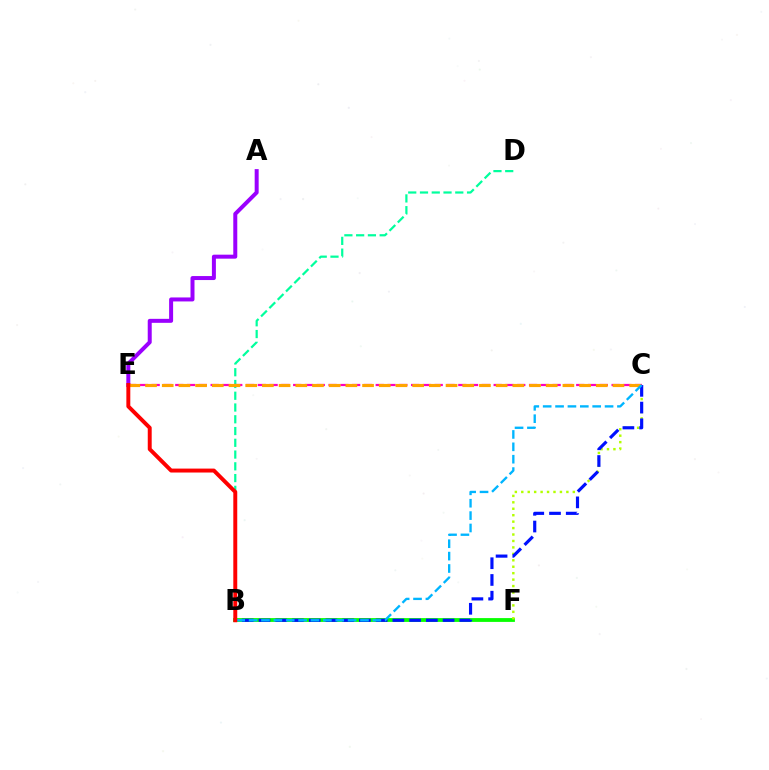{('B', 'F'): [{'color': '#08ff00', 'line_style': 'solid', 'thickness': 2.75}], ('B', 'D'): [{'color': '#00ff9d', 'line_style': 'dashed', 'thickness': 1.6}], ('C', 'F'): [{'color': '#b3ff00', 'line_style': 'dotted', 'thickness': 1.75}], ('B', 'C'): [{'color': '#0010ff', 'line_style': 'dashed', 'thickness': 2.27}, {'color': '#00b5ff', 'line_style': 'dashed', 'thickness': 1.68}], ('A', 'E'): [{'color': '#9b00ff', 'line_style': 'solid', 'thickness': 2.87}], ('C', 'E'): [{'color': '#ff00bd', 'line_style': 'dashed', 'thickness': 1.6}, {'color': '#ffa500', 'line_style': 'dashed', 'thickness': 2.27}], ('B', 'E'): [{'color': '#ff0000', 'line_style': 'solid', 'thickness': 2.83}]}